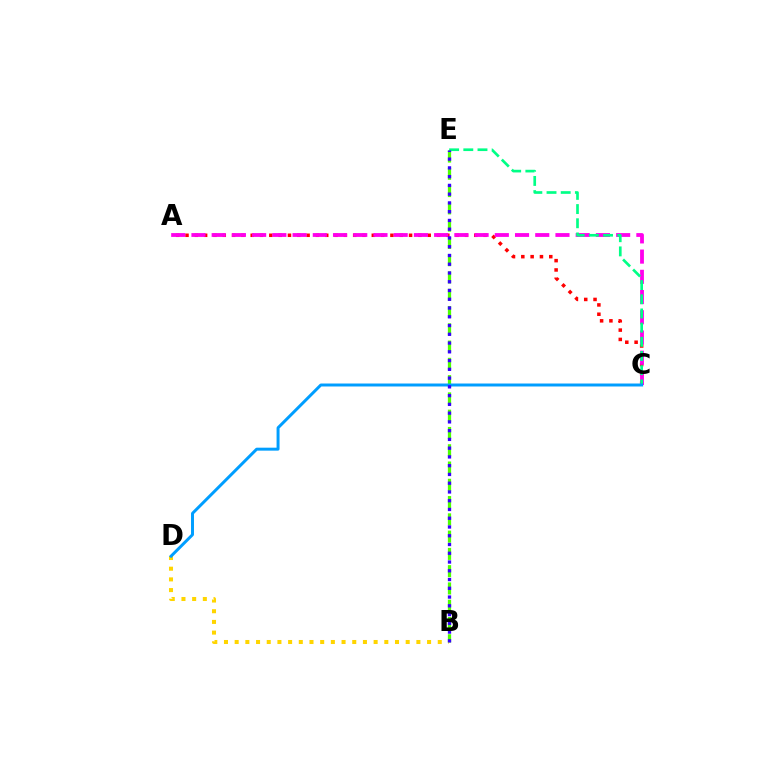{('A', 'C'): [{'color': '#ff0000', 'line_style': 'dotted', 'thickness': 2.53}, {'color': '#ff00ed', 'line_style': 'dashed', 'thickness': 2.75}], ('B', 'D'): [{'color': '#ffd500', 'line_style': 'dotted', 'thickness': 2.9}], ('B', 'E'): [{'color': '#4fff00', 'line_style': 'dashed', 'thickness': 2.35}, {'color': '#3700ff', 'line_style': 'dotted', 'thickness': 2.38}], ('C', 'E'): [{'color': '#00ff86', 'line_style': 'dashed', 'thickness': 1.93}], ('C', 'D'): [{'color': '#009eff', 'line_style': 'solid', 'thickness': 2.14}]}